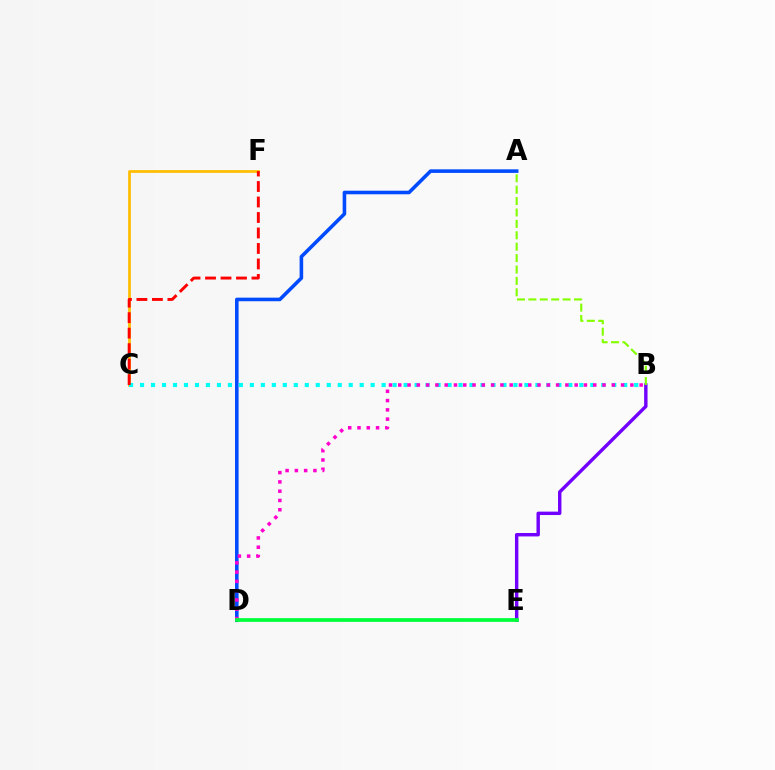{('C', 'F'): [{'color': '#ffbd00', 'line_style': 'solid', 'thickness': 1.97}, {'color': '#ff0000', 'line_style': 'dashed', 'thickness': 2.1}], ('A', 'D'): [{'color': '#004bff', 'line_style': 'solid', 'thickness': 2.58}], ('B', 'C'): [{'color': '#00fff6', 'line_style': 'dotted', 'thickness': 2.98}], ('B', 'E'): [{'color': '#7200ff', 'line_style': 'solid', 'thickness': 2.46}], ('A', 'B'): [{'color': '#84ff00', 'line_style': 'dashed', 'thickness': 1.55}], ('B', 'D'): [{'color': '#ff00cf', 'line_style': 'dotted', 'thickness': 2.52}], ('D', 'E'): [{'color': '#00ff39', 'line_style': 'solid', 'thickness': 2.68}]}